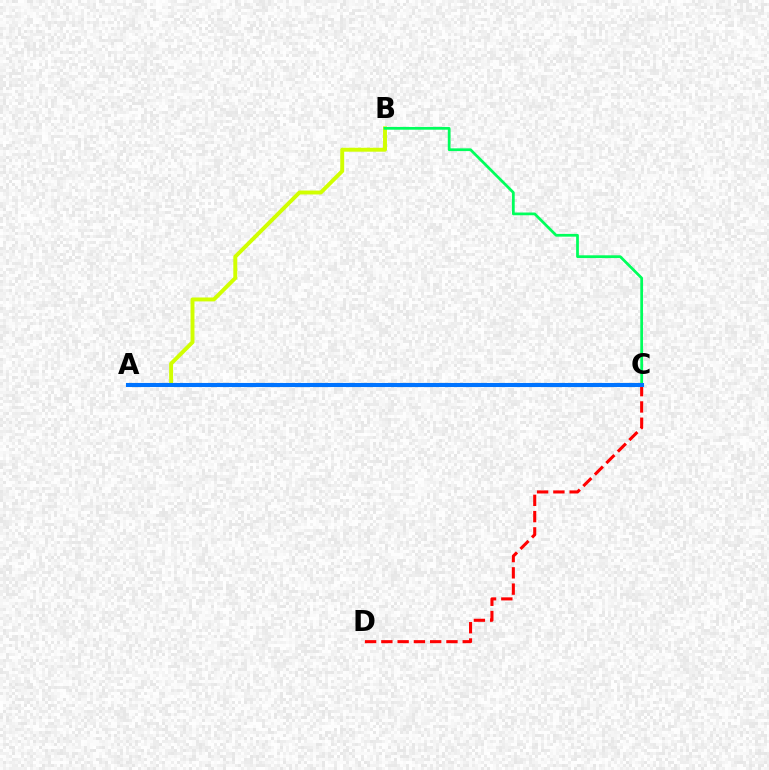{('A', 'C'): [{'color': '#b900ff', 'line_style': 'solid', 'thickness': 2.09}, {'color': '#0074ff', 'line_style': 'solid', 'thickness': 2.94}], ('C', 'D'): [{'color': '#ff0000', 'line_style': 'dashed', 'thickness': 2.21}], ('A', 'B'): [{'color': '#d1ff00', 'line_style': 'solid', 'thickness': 2.83}], ('B', 'C'): [{'color': '#00ff5c', 'line_style': 'solid', 'thickness': 1.98}]}